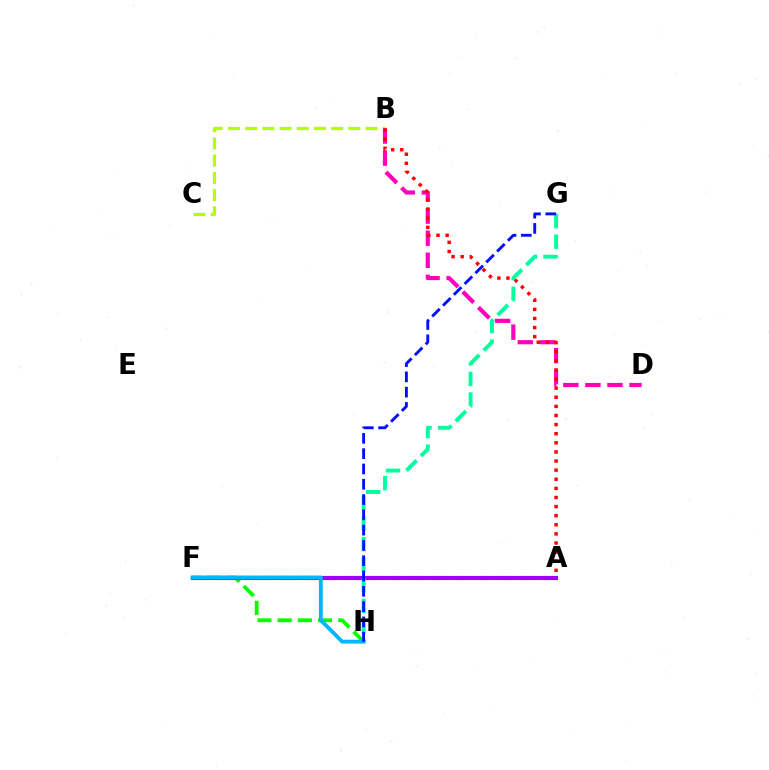{('B', 'C'): [{'color': '#b3ff00', 'line_style': 'dashed', 'thickness': 2.34}], ('B', 'D'): [{'color': '#ff00bd', 'line_style': 'dashed', 'thickness': 3.0}], ('F', 'H'): [{'color': '#08ff00', 'line_style': 'dashed', 'thickness': 2.74}, {'color': '#00b5ff', 'line_style': 'solid', 'thickness': 2.78}], ('A', 'F'): [{'color': '#ffa500', 'line_style': 'dashed', 'thickness': 2.96}, {'color': '#9b00ff', 'line_style': 'solid', 'thickness': 2.95}], ('A', 'B'): [{'color': '#ff0000', 'line_style': 'dotted', 'thickness': 2.47}], ('G', 'H'): [{'color': '#00ff9d', 'line_style': 'dashed', 'thickness': 2.8}, {'color': '#0010ff', 'line_style': 'dashed', 'thickness': 2.08}]}